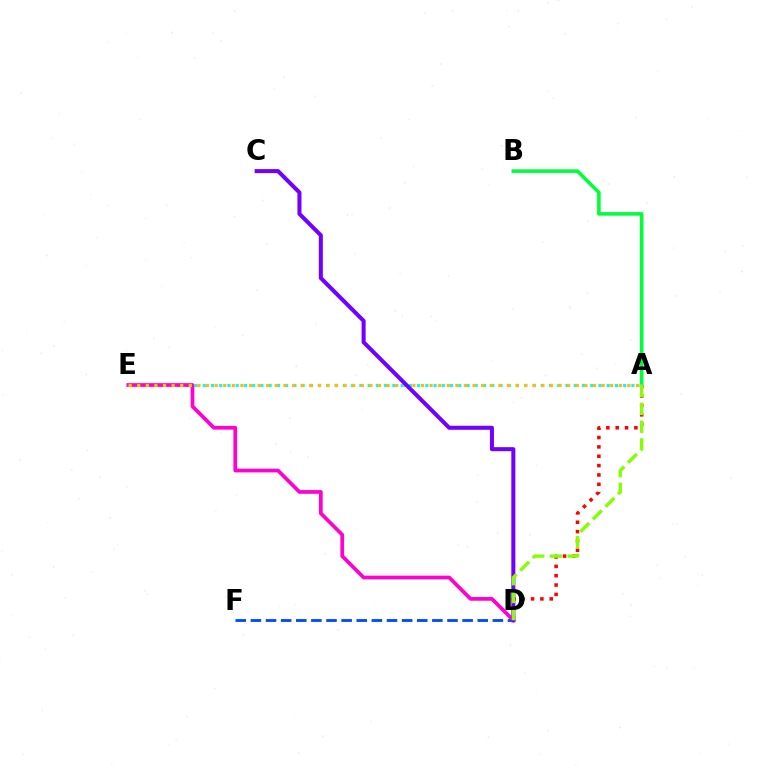{('A', 'B'): [{'color': '#00ff39', 'line_style': 'solid', 'thickness': 2.59}], ('A', 'D'): [{'color': '#ff0000', 'line_style': 'dotted', 'thickness': 2.54}, {'color': '#84ff00', 'line_style': 'dashed', 'thickness': 2.41}], ('A', 'E'): [{'color': '#00fff6', 'line_style': 'dotted', 'thickness': 2.24}, {'color': '#ffbd00', 'line_style': 'dotted', 'thickness': 2.34}], ('D', 'F'): [{'color': '#004bff', 'line_style': 'dashed', 'thickness': 2.05}], ('D', 'E'): [{'color': '#ff00cf', 'line_style': 'solid', 'thickness': 2.68}], ('C', 'D'): [{'color': '#7200ff', 'line_style': 'solid', 'thickness': 2.9}]}